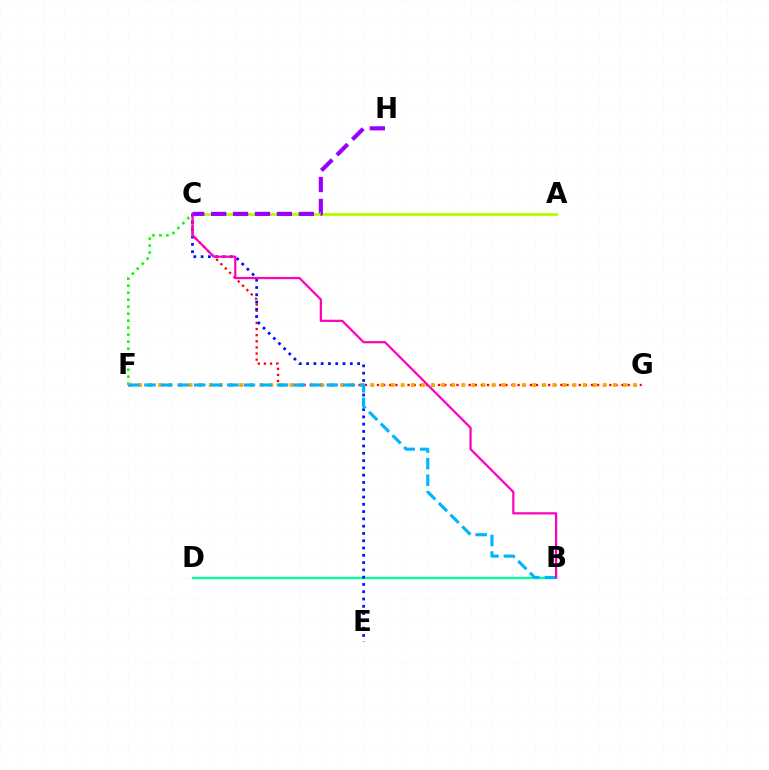{('C', 'G'): [{'color': '#ff0000', 'line_style': 'dotted', 'thickness': 1.66}], ('C', 'F'): [{'color': '#08ff00', 'line_style': 'dotted', 'thickness': 1.9}], ('B', 'D'): [{'color': '#00ff9d', 'line_style': 'solid', 'thickness': 1.66}], ('F', 'G'): [{'color': '#ffa500', 'line_style': 'dotted', 'thickness': 2.74}], ('C', 'E'): [{'color': '#0010ff', 'line_style': 'dotted', 'thickness': 1.98}], ('A', 'C'): [{'color': '#b3ff00', 'line_style': 'solid', 'thickness': 2.06}], ('B', 'F'): [{'color': '#00b5ff', 'line_style': 'dashed', 'thickness': 2.25}], ('B', 'C'): [{'color': '#ff00bd', 'line_style': 'solid', 'thickness': 1.61}], ('C', 'H'): [{'color': '#9b00ff', 'line_style': 'dashed', 'thickness': 2.98}]}